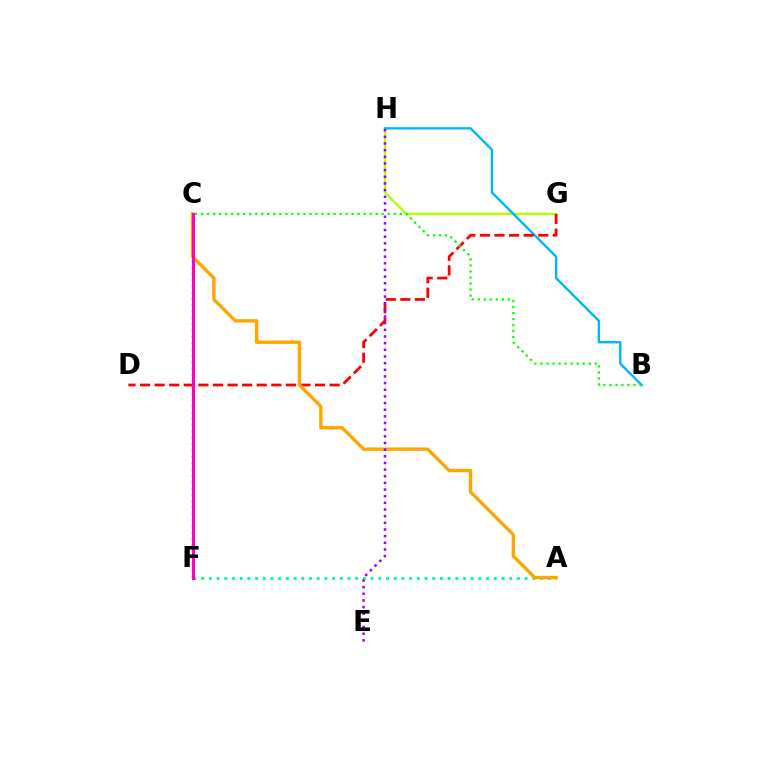{('G', 'H'): [{'color': '#b3ff00', 'line_style': 'solid', 'thickness': 1.72}], ('B', 'H'): [{'color': '#00b5ff', 'line_style': 'solid', 'thickness': 1.71}], ('D', 'G'): [{'color': '#ff0000', 'line_style': 'dashed', 'thickness': 1.98}], ('A', 'F'): [{'color': '#00ff9d', 'line_style': 'dotted', 'thickness': 2.09}], ('C', 'F'): [{'color': '#0010ff', 'line_style': 'dotted', 'thickness': 1.72}, {'color': '#ff00bd', 'line_style': 'solid', 'thickness': 2.19}], ('A', 'C'): [{'color': '#ffa500', 'line_style': 'solid', 'thickness': 2.44}], ('E', 'H'): [{'color': '#9b00ff', 'line_style': 'dotted', 'thickness': 1.81}], ('B', 'C'): [{'color': '#08ff00', 'line_style': 'dotted', 'thickness': 1.64}]}